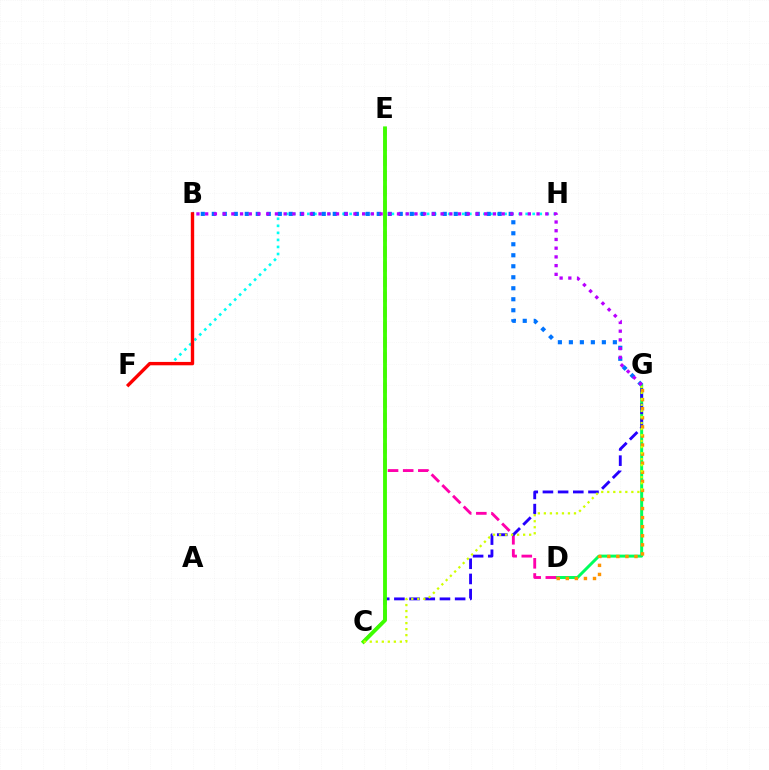{('D', 'G'): [{'color': '#00ff5c', 'line_style': 'solid', 'thickness': 2.14}, {'color': '#ff9400', 'line_style': 'dotted', 'thickness': 2.47}], ('D', 'E'): [{'color': '#ff00ac', 'line_style': 'dashed', 'thickness': 2.06}], ('F', 'H'): [{'color': '#00fff6', 'line_style': 'dotted', 'thickness': 1.91}], ('C', 'G'): [{'color': '#2500ff', 'line_style': 'dashed', 'thickness': 2.06}, {'color': '#d1ff00', 'line_style': 'dotted', 'thickness': 1.64}], ('C', 'E'): [{'color': '#3dff00', 'line_style': 'solid', 'thickness': 2.77}], ('B', 'G'): [{'color': '#0074ff', 'line_style': 'dotted', 'thickness': 2.99}, {'color': '#b900ff', 'line_style': 'dotted', 'thickness': 2.37}], ('B', 'F'): [{'color': '#ff0000', 'line_style': 'solid', 'thickness': 2.43}]}